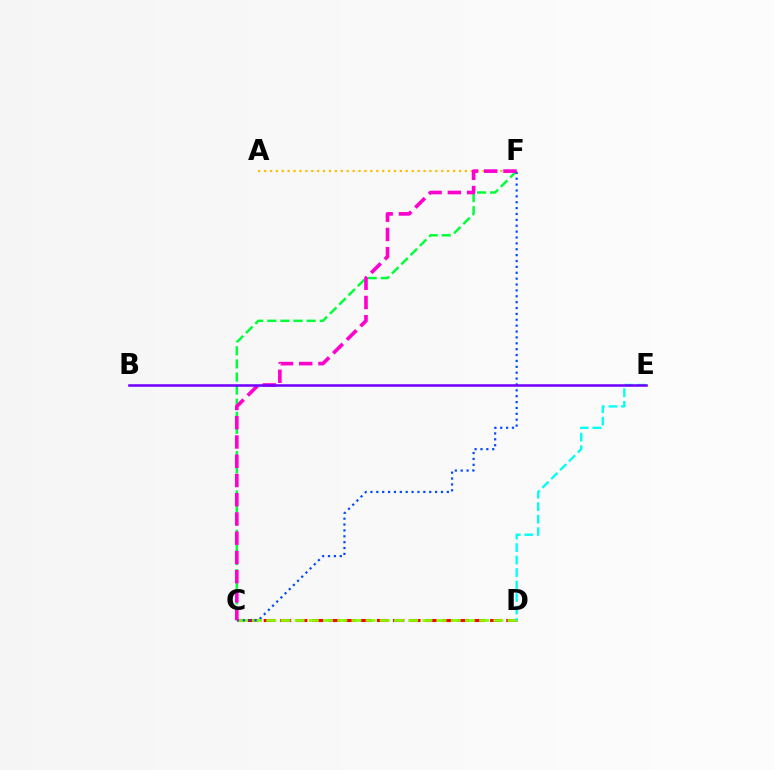{('C', 'D'): [{'color': '#ff0000', 'line_style': 'dashed', 'thickness': 2.2}, {'color': '#84ff00', 'line_style': 'dashed', 'thickness': 1.93}], ('C', 'F'): [{'color': '#00ff39', 'line_style': 'dashed', 'thickness': 1.78}, {'color': '#004bff', 'line_style': 'dotted', 'thickness': 1.6}, {'color': '#ff00cf', 'line_style': 'dashed', 'thickness': 2.61}], ('A', 'F'): [{'color': '#ffbd00', 'line_style': 'dotted', 'thickness': 1.61}], ('D', 'E'): [{'color': '#00fff6', 'line_style': 'dashed', 'thickness': 1.7}], ('B', 'E'): [{'color': '#7200ff', 'line_style': 'solid', 'thickness': 1.83}]}